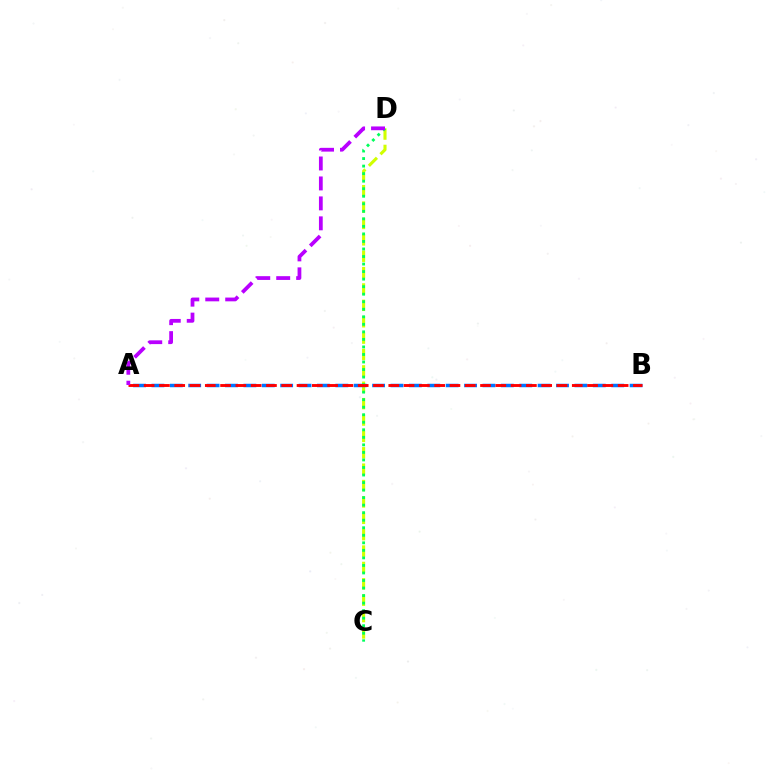{('C', 'D'): [{'color': '#d1ff00', 'line_style': 'dashed', 'thickness': 2.23}, {'color': '#00ff5c', 'line_style': 'dotted', 'thickness': 2.05}], ('A', 'B'): [{'color': '#0074ff', 'line_style': 'dashed', 'thickness': 2.5}, {'color': '#ff0000', 'line_style': 'dashed', 'thickness': 2.08}], ('A', 'D'): [{'color': '#b900ff', 'line_style': 'dashed', 'thickness': 2.71}]}